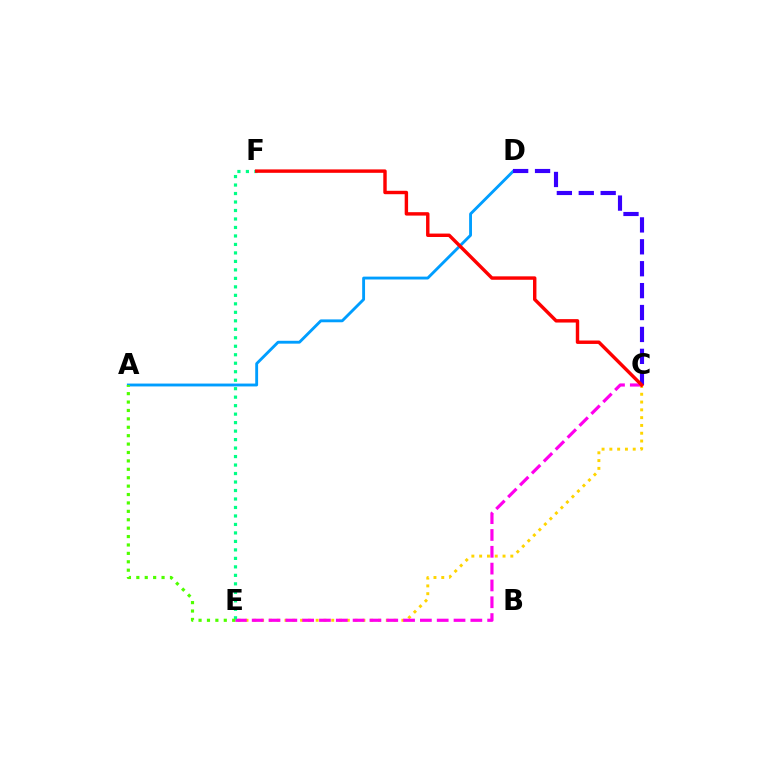{('A', 'D'): [{'color': '#009eff', 'line_style': 'solid', 'thickness': 2.06}], ('C', 'E'): [{'color': '#ffd500', 'line_style': 'dotted', 'thickness': 2.12}, {'color': '#ff00ed', 'line_style': 'dashed', 'thickness': 2.28}], ('C', 'D'): [{'color': '#3700ff', 'line_style': 'dashed', 'thickness': 2.98}], ('E', 'F'): [{'color': '#00ff86', 'line_style': 'dotted', 'thickness': 2.31}], ('C', 'F'): [{'color': '#ff0000', 'line_style': 'solid', 'thickness': 2.46}], ('A', 'E'): [{'color': '#4fff00', 'line_style': 'dotted', 'thickness': 2.28}]}